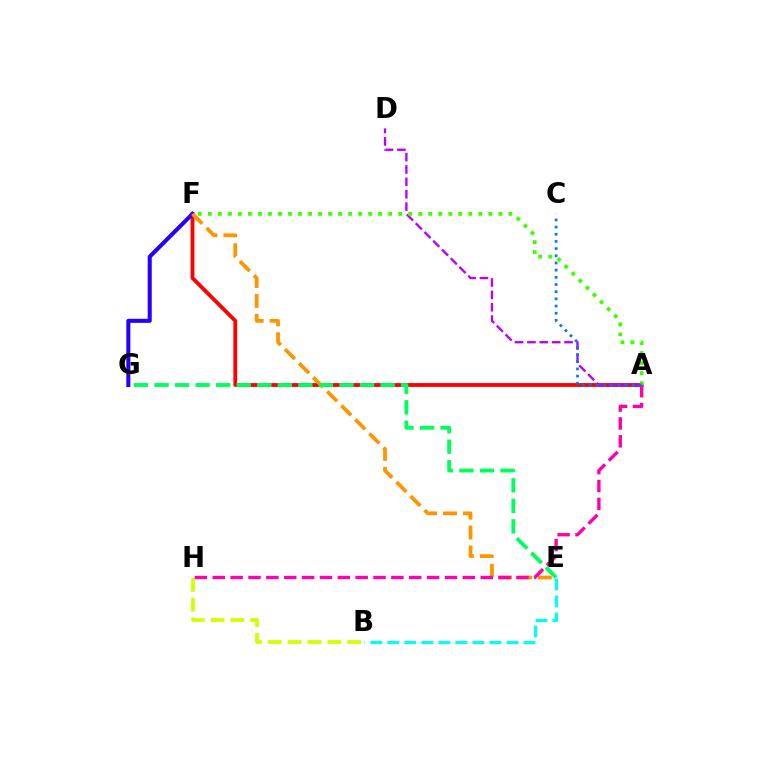{('B', 'H'): [{'color': '#d1ff00', 'line_style': 'dashed', 'thickness': 2.7}], ('A', 'F'): [{'color': '#ff0000', 'line_style': 'solid', 'thickness': 2.76}, {'color': '#3dff00', 'line_style': 'dotted', 'thickness': 2.72}], ('B', 'E'): [{'color': '#00fff6', 'line_style': 'dashed', 'thickness': 2.31}], ('F', 'G'): [{'color': '#2500ff', 'line_style': 'solid', 'thickness': 2.91}], ('A', 'D'): [{'color': '#b900ff', 'line_style': 'dashed', 'thickness': 1.68}], ('E', 'F'): [{'color': '#ff9400', 'line_style': 'dashed', 'thickness': 2.7}], ('A', 'H'): [{'color': '#ff00ac', 'line_style': 'dashed', 'thickness': 2.43}], ('E', 'G'): [{'color': '#00ff5c', 'line_style': 'dashed', 'thickness': 2.79}], ('A', 'C'): [{'color': '#0074ff', 'line_style': 'dotted', 'thickness': 1.95}]}